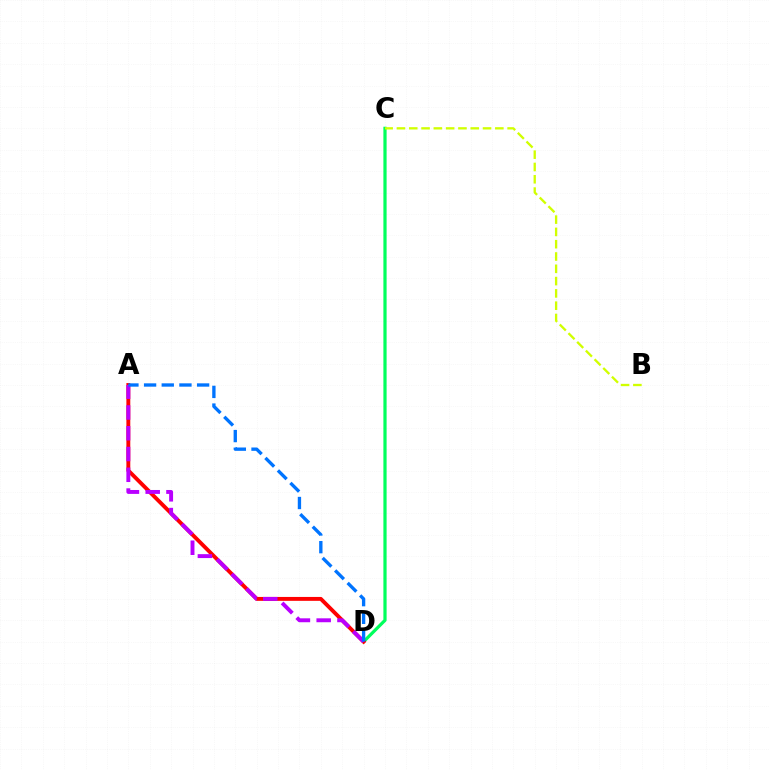{('C', 'D'): [{'color': '#00ff5c', 'line_style': 'solid', 'thickness': 2.32}], ('A', 'D'): [{'color': '#ff0000', 'line_style': 'solid', 'thickness': 2.8}, {'color': '#b900ff', 'line_style': 'dashed', 'thickness': 2.82}, {'color': '#0074ff', 'line_style': 'dashed', 'thickness': 2.4}], ('B', 'C'): [{'color': '#d1ff00', 'line_style': 'dashed', 'thickness': 1.67}]}